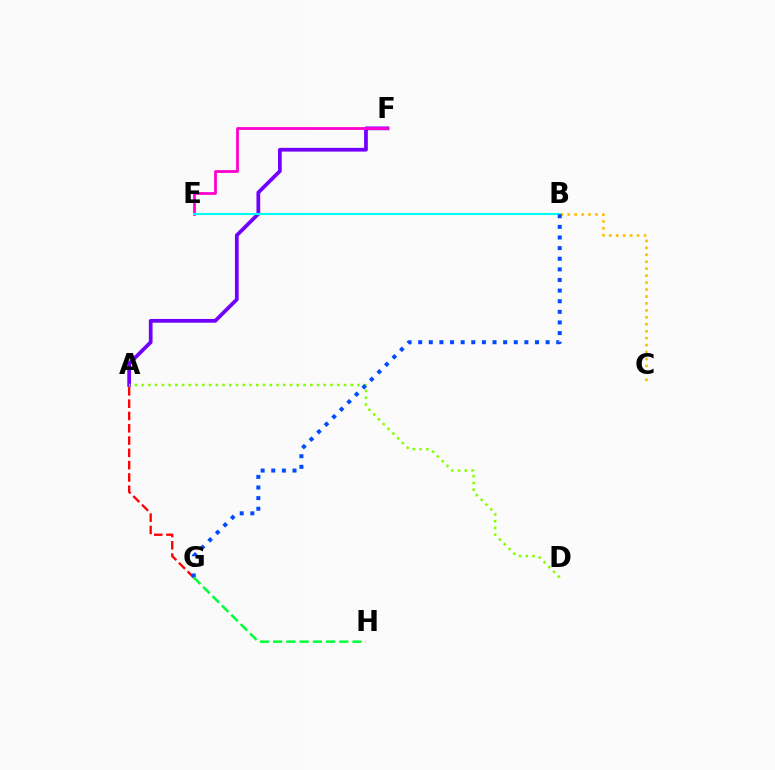{('A', 'F'): [{'color': '#7200ff', 'line_style': 'solid', 'thickness': 2.7}], ('A', 'D'): [{'color': '#84ff00', 'line_style': 'dotted', 'thickness': 1.83}], ('A', 'G'): [{'color': '#ff0000', 'line_style': 'dashed', 'thickness': 1.67}], ('E', 'F'): [{'color': '#ff00cf', 'line_style': 'solid', 'thickness': 1.99}], ('B', 'E'): [{'color': '#00fff6', 'line_style': 'solid', 'thickness': 1.53}], ('B', 'C'): [{'color': '#ffbd00', 'line_style': 'dotted', 'thickness': 1.89}], ('B', 'G'): [{'color': '#004bff', 'line_style': 'dotted', 'thickness': 2.89}], ('G', 'H'): [{'color': '#00ff39', 'line_style': 'dashed', 'thickness': 1.8}]}